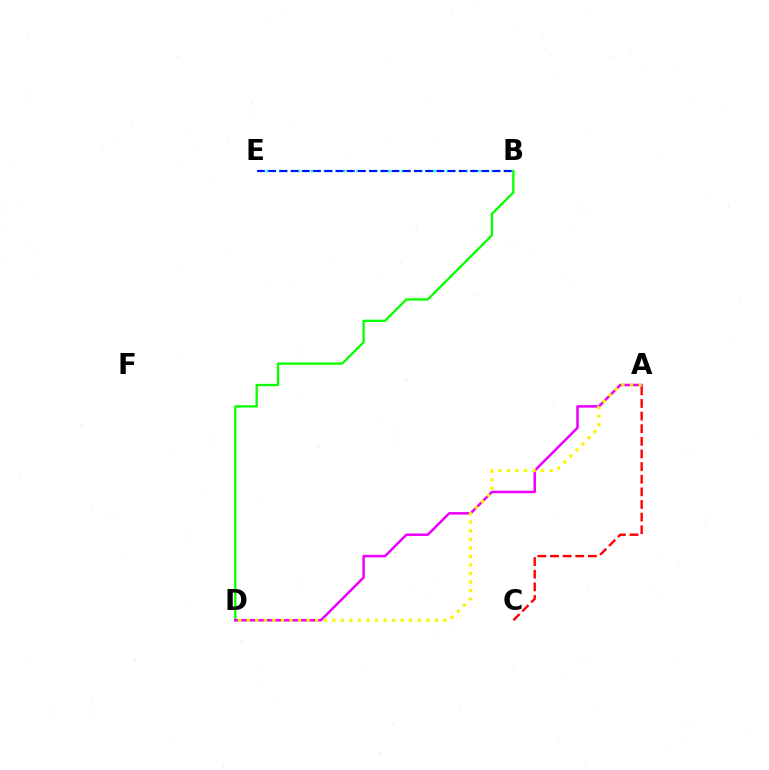{('B', 'E'): [{'color': '#00fff6', 'line_style': 'dotted', 'thickness': 1.75}, {'color': '#0010ff', 'line_style': 'dashed', 'thickness': 1.52}], ('B', 'D'): [{'color': '#08ff00', 'line_style': 'solid', 'thickness': 1.67}], ('A', 'D'): [{'color': '#ee00ff', 'line_style': 'solid', 'thickness': 1.81}, {'color': '#fcf500', 'line_style': 'dotted', 'thickness': 2.32}], ('A', 'C'): [{'color': '#ff0000', 'line_style': 'dashed', 'thickness': 1.72}]}